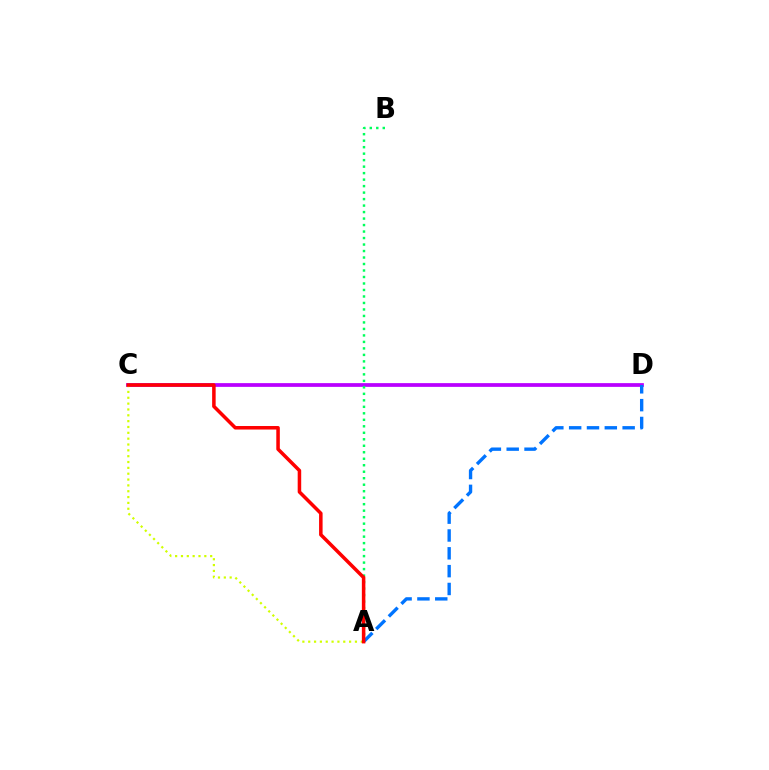{('C', 'D'): [{'color': '#b900ff', 'line_style': 'solid', 'thickness': 2.7}], ('A', 'B'): [{'color': '#00ff5c', 'line_style': 'dotted', 'thickness': 1.76}], ('A', 'D'): [{'color': '#0074ff', 'line_style': 'dashed', 'thickness': 2.42}], ('A', 'C'): [{'color': '#d1ff00', 'line_style': 'dotted', 'thickness': 1.59}, {'color': '#ff0000', 'line_style': 'solid', 'thickness': 2.53}]}